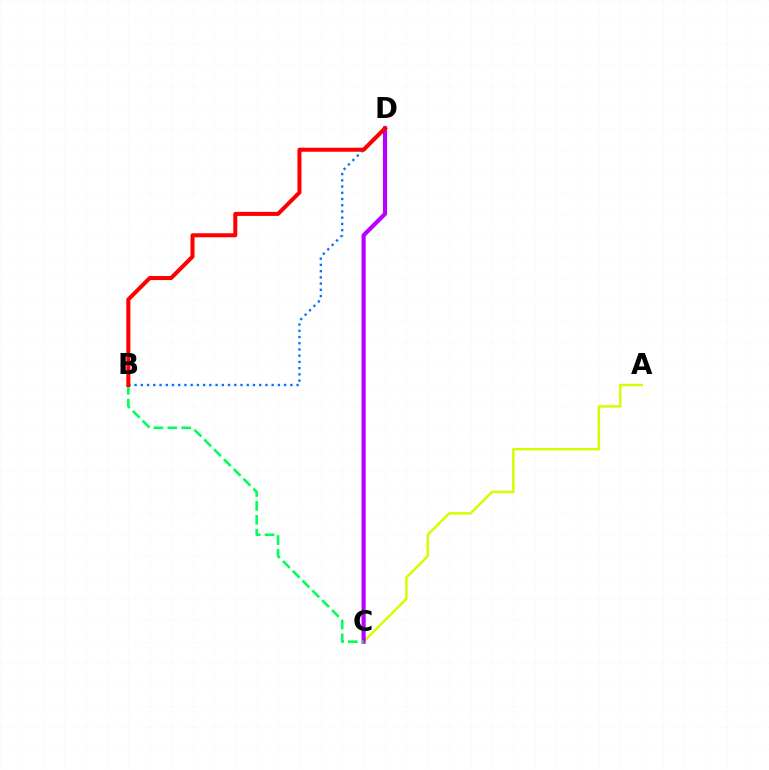{('B', 'D'): [{'color': '#0074ff', 'line_style': 'dotted', 'thickness': 1.69}, {'color': '#ff0000', 'line_style': 'solid', 'thickness': 2.91}], ('A', 'C'): [{'color': '#d1ff00', 'line_style': 'solid', 'thickness': 1.77}], ('C', 'D'): [{'color': '#b900ff', 'line_style': 'solid', 'thickness': 2.98}], ('B', 'C'): [{'color': '#00ff5c', 'line_style': 'dashed', 'thickness': 1.89}]}